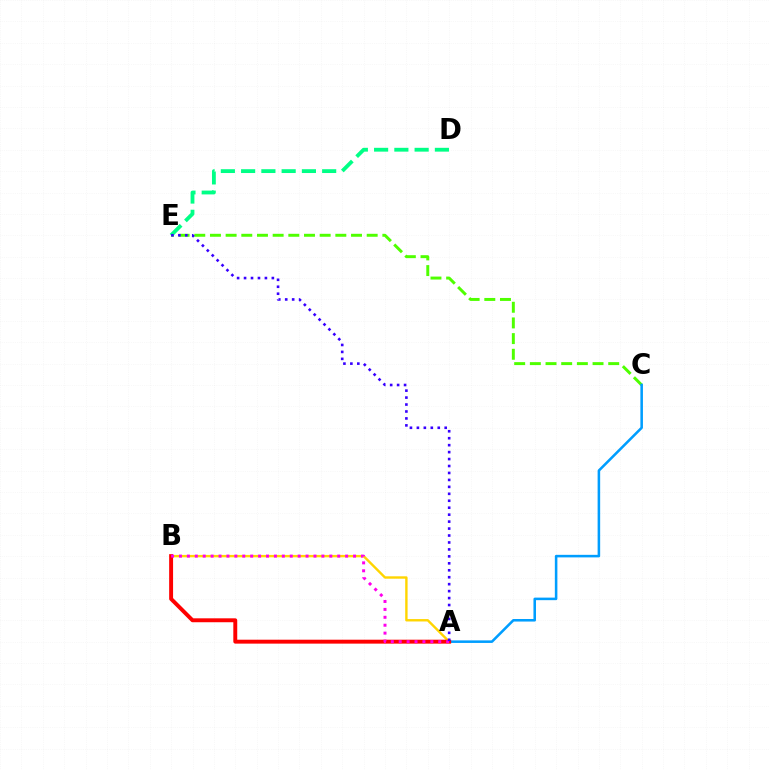{('C', 'E'): [{'color': '#4fff00', 'line_style': 'dashed', 'thickness': 2.13}], ('D', 'E'): [{'color': '#00ff86', 'line_style': 'dashed', 'thickness': 2.75}], ('A', 'B'): [{'color': '#ffd500', 'line_style': 'solid', 'thickness': 1.72}, {'color': '#ff0000', 'line_style': 'solid', 'thickness': 2.83}, {'color': '#ff00ed', 'line_style': 'dotted', 'thickness': 2.15}], ('A', 'C'): [{'color': '#009eff', 'line_style': 'solid', 'thickness': 1.84}], ('A', 'E'): [{'color': '#3700ff', 'line_style': 'dotted', 'thickness': 1.89}]}